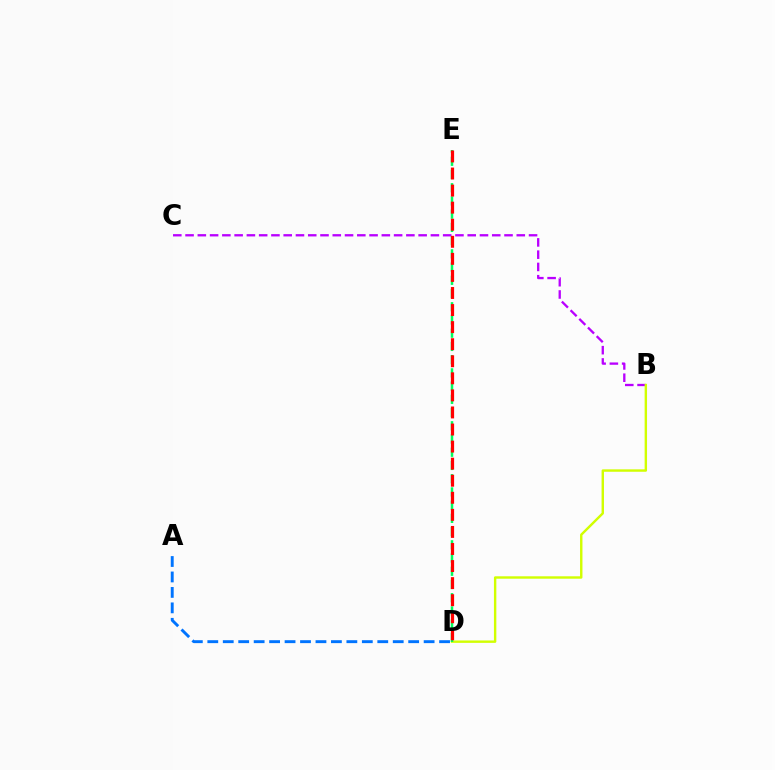{('A', 'D'): [{'color': '#0074ff', 'line_style': 'dashed', 'thickness': 2.1}], ('B', 'C'): [{'color': '#b900ff', 'line_style': 'dashed', 'thickness': 1.67}], ('B', 'D'): [{'color': '#d1ff00', 'line_style': 'solid', 'thickness': 1.74}], ('D', 'E'): [{'color': '#00ff5c', 'line_style': 'dashed', 'thickness': 1.8}, {'color': '#ff0000', 'line_style': 'dashed', 'thickness': 2.32}]}